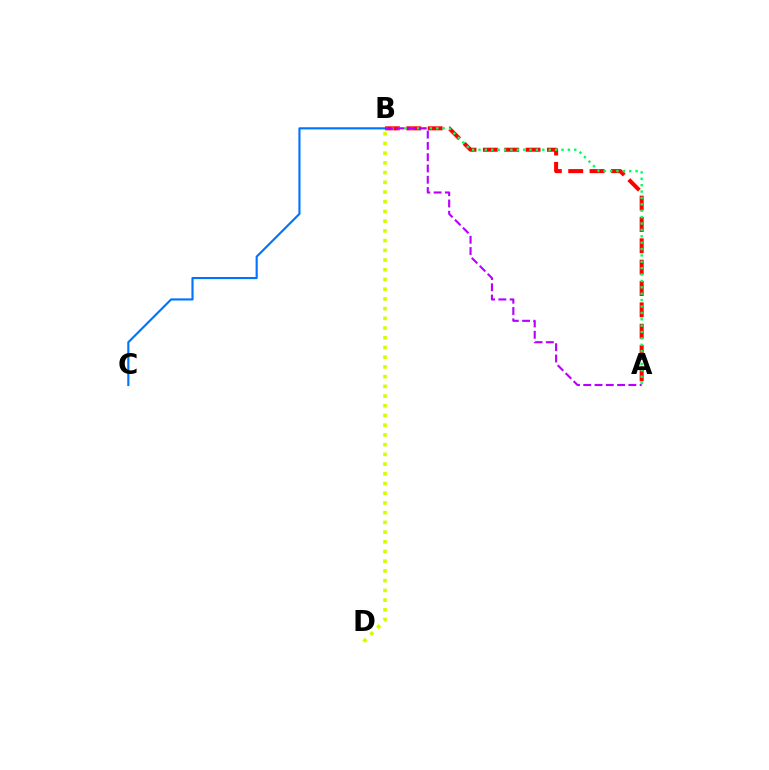{('A', 'B'): [{'color': '#ff0000', 'line_style': 'dashed', 'thickness': 2.9}, {'color': '#00ff5c', 'line_style': 'dotted', 'thickness': 1.73}, {'color': '#b900ff', 'line_style': 'dashed', 'thickness': 1.53}], ('B', 'D'): [{'color': '#d1ff00', 'line_style': 'dotted', 'thickness': 2.64}], ('B', 'C'): [{'color': '#0074ff', 'line_style': 'solid', 'thickness': 1.54}]}